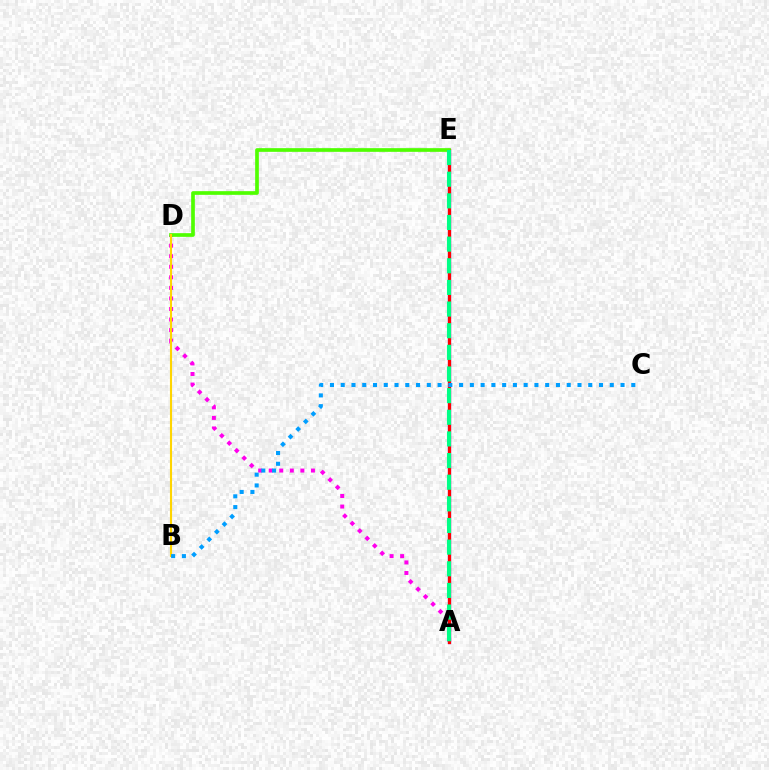{('A', 'E'): [{'color': '#3700ff', 'line_style': 'solid', 'thickness': 2.3}, {'color': '#ff0000', 'line_style': 'solid', 'thickness': 2.3}, {'color': '#00ff86', 'line_style': 'dashed', 'thickness': 2.94}], ('A', 'D'): [{'color': '#ff00ed', 'line_style': 'dotted', 'thickness': 2.87}], ('D', 'E'): [{'color': '#4fff00', 'line_style': 'solid', 'thickness': 2.65}], ('B', 'D'): [{'color': '#ffd500', 'line_style': 'solid', 'thickness': 1.52}], ('B', 'C'): [{'color': '#009eff', 'line_style': 'dotted', 'thickness': 2.92}]}